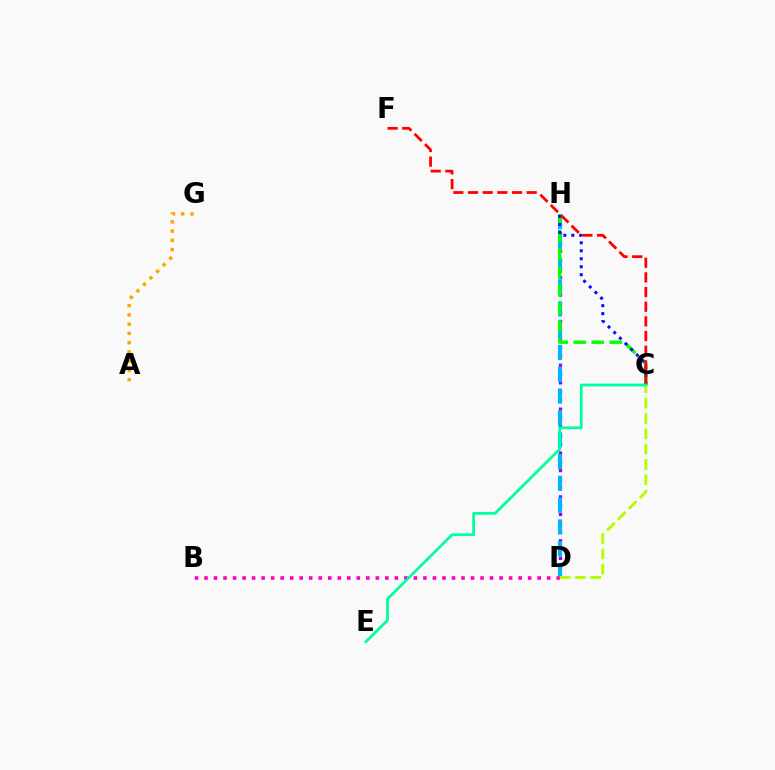{('D', 'H'): [{'color': '#9b00ff', 'line_style': 'dotted', 'thickness': 2.38}, {'color': '#00b5ff', 'line_style': 'dashed', 'thickness': 2.96}], ('C', 'H'): [{'color': '#08ff00', 'line_style': 'dashed', 'thickness': 2.45}, {'color': '#0010ff', 'line_style': 'dotted', 'thickness': 2.17}], ('B', 'D'): [{'color': '#ff00bd', 'line_style': 'dotted', 'thickness': 2.59}], ('C', 'D'): [{'color': '#b3ff00', 'line_style': 'dashed', 'thickness': 2.08}], ('C', 'F'): [{'color': '#ff0000', 'line_style': 'dashed', 'thickness': 1.99}], ('C', 'E'): [{'color': '#00ff9d', 'line_style': 'solid', 'thickness': 1.99}], ('A', 'G'): [{'color': '#ffa500', 'line_style': 'dotted', 'thickness': 2.51}]}